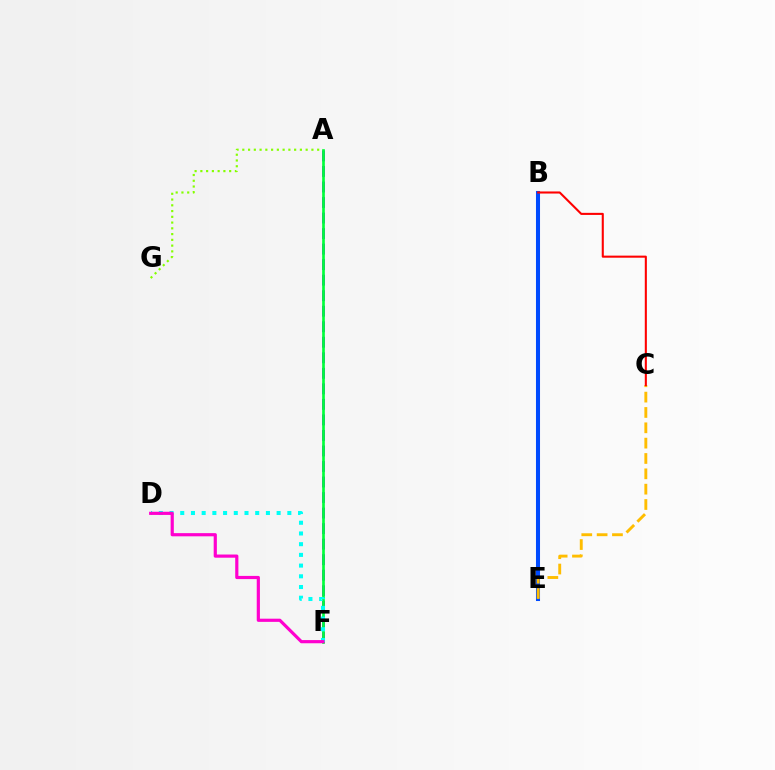{('B', 'E'): [{'color': '#004bff', 'line_style': 'solid', 'thickness': 2.92}], ('A', 'F'): [{'color': '#7200ff', 'line_style': 'dashed', 'thickness': 2.11}, {'color': '#00ff39', 'line_style': 'solid', 'thickness': 1.92}], ('D', 'F'): [{'color': '#00fff6', 'line_style': 'dotted', 'thickness': 2.91}, {'color': '#ff00cf', 'line_style': 'solid', 'thickness': 2.29}], ('C', 'E'): [{'color': '#ffbd00', 'line_style': 'dashed', 'thickness': 2.08}], ('A', 'G'): [{'color': '#84ff00', 'line_style': 'dotted', 'thickness': 1.56}], ('B', 'C'): [{'color': '#ff0000', 'line_style': 'solid', 'thickness': 1.5}]}